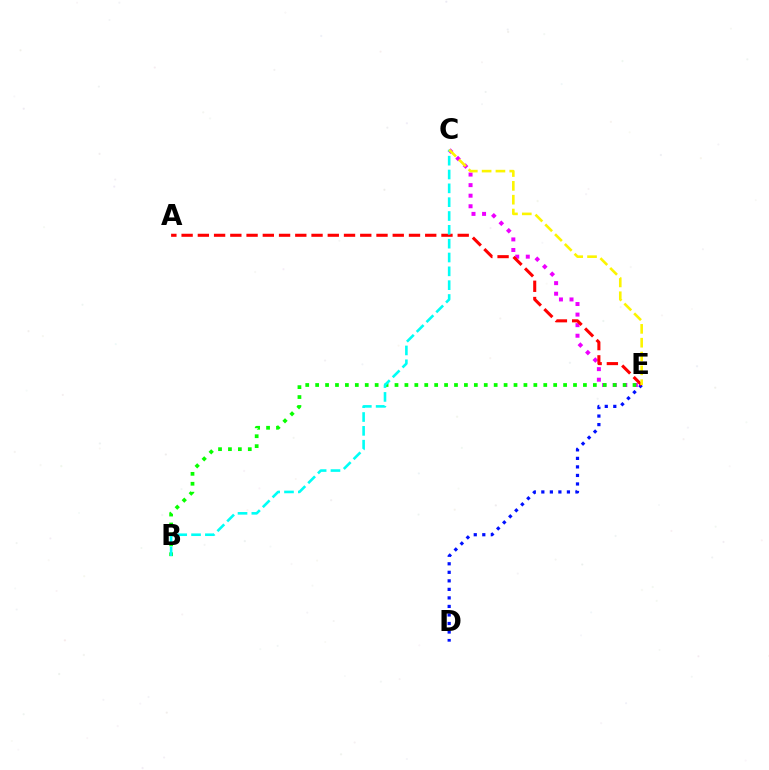{('D', 'E'): [{'color': '#0010ff', 'line_style': 'dotted', 'thickness': 2.32}], ('C', 'E'): [{'color': '#ee00ff', 'line_style': 'dotted', 'thickness': 2.87}, {'color': '#fcf500', 'line_style': 'dashed', 'thickness': 1.88}], ('B', 'E'): [{'color': '#08ff00', 'line_style': 'dotted', 'thickness': 2.69}], ('A', 'E'): [{'color': '#ff0000', 'line_style': 'dashed', 'thickness': 2.21}], ('B', 'C'): [{'color': '#00fff6', 'line_style': 'dashed', 'thickness': 1.88}]}